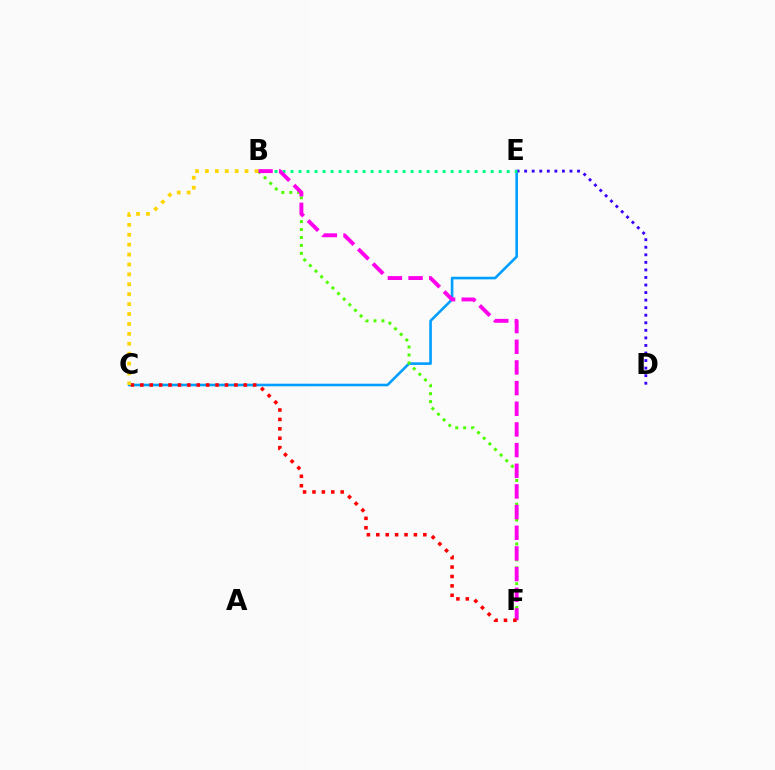{('C', 'E'): [{'color': '#009eff', 'line_style': 'solid', 'thickness': 1.88}], ('D', 'E'): [{'color': '#3700ff', 'line_style': 'dotted', 'thickness': 2.05}], ('B', 'F'): [{'color': '#4fff00', 'line_style': 'dotted', 'thickness': 2.16}, {'color': '#ff00ed', 'line_style': 'dashed', 'thickness': 2.81}], ('B', 'E'): [{'color': '#00ff86', 'line_style': 'dotted', 'thickness': 2.18}], ('C', 'F'): [{'color': '#ff0000', 'line_style': 'dotted', 'thickness': 2.56}], ('B', 'C'): [{'color': '#ffd500', 'line_style': 'dotted', 'thickness': 2.69}]}